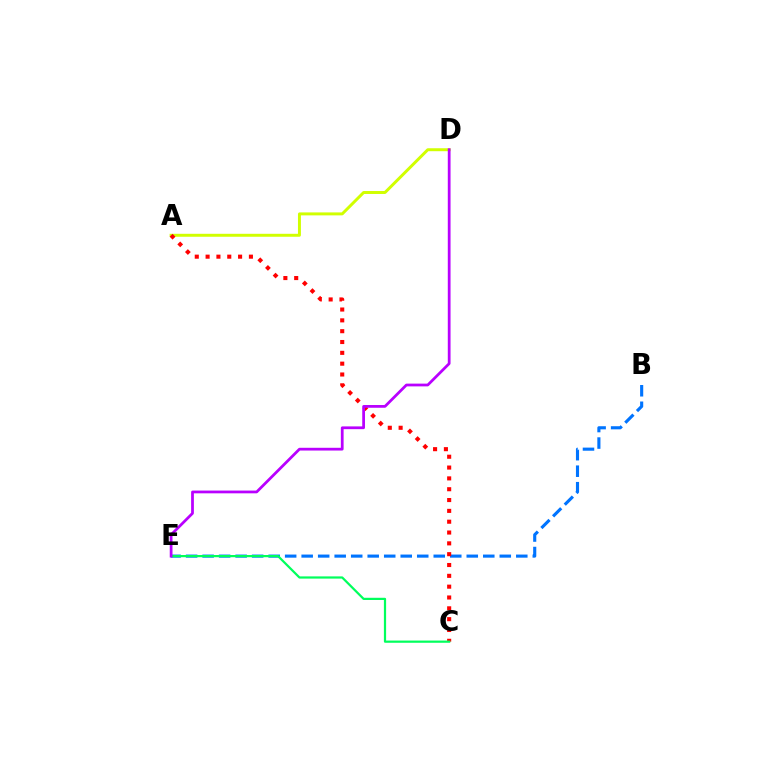{('A', 'D'): [{'color': '#d1ff00', 'line_style': 'solid', 'thickness': 2.13}], ('B', 'E'): [{'color': '#0074ff', 'line_style': 'dashed', 'thickness': 2.24}], ('A', 'C'): [{'color': '#ff0000', 'line_style': 'dotted', 'thickness': 2.94}], ('C', 'E'): [{'color': '#00ff5c', 'line_style': 'solid', 'thickness': 1.59}], ('D', 'E'): [{'color': '#b900ff', 'line_style': 'solid', 'thickness': 1.98}]}